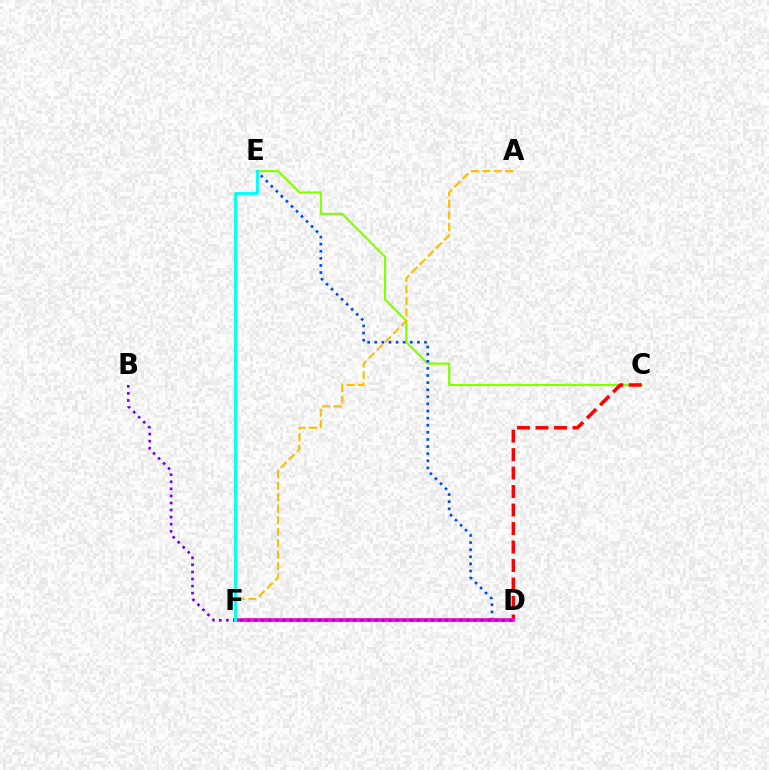{('C', 'E'): [{'color': '#84ff00', 'line_style': 'solid', 'thickness': 1.55}], ('C', 'D'): [{'color': '#ff0000', 'line_style': 'dashed', 'thickness': 2.51}], ('D', 'E'): [{'color': '#004bff', 'line_style': 'dotted', 'thickness': 1.93}], ('D', 'F'): [{'color': '#00ff39', 'line_style': 'solid', 'thickness': 1.73}, {'color': '#ff00cf', 'line_style': 'solid', 'thickness': 2.63}], ('B', 'D'): [{'color': '#7200ff', 'line_style': 'dotted', 'thickness': 1.92}], ('A', 'F'): [{'color': '#ffbd00', 'line_style': 'dashed', 'thickness': 1.56}], ('E', 'F'): [{'color': '#00fff6', 'line_style': 'solid', 'thickness': 2.07}]}